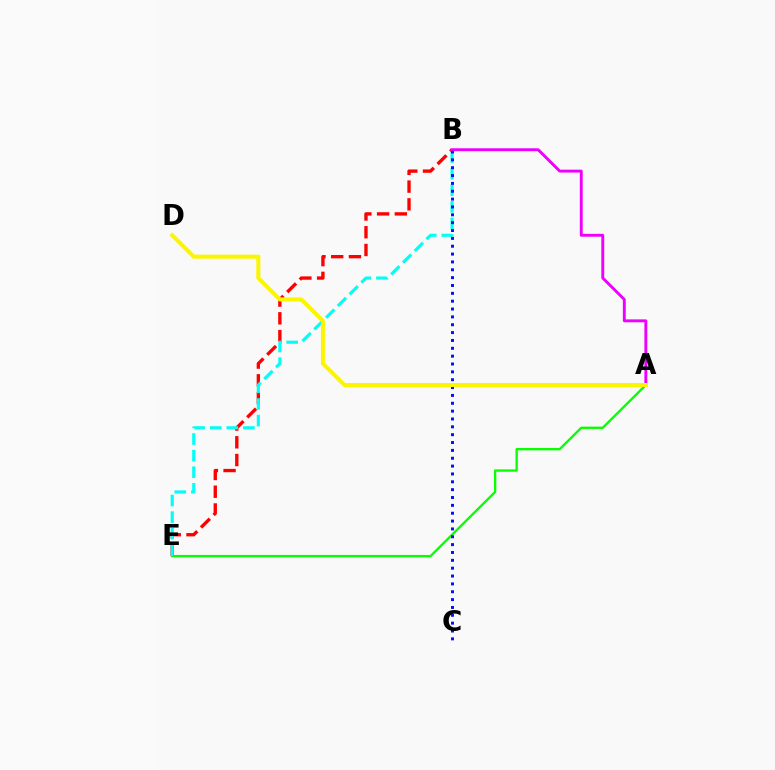{('A', 'E'): [{'color': '#08ff00', 'line_style': 'solid', 'thickness': 1.69}], ('B', 'E'): [{'color': '#ff0000', 'line_style': 'dashed', 'thickness': 2.41}, {'color': '#00fff6', 'line_style': 'dashed', 'thickness': 2.26}], ('B', 'C'): [{'color': '#0010ff', 'line_style': 'dotted', 'thickness': 2.13}], ('A', 'B'): [{'color': '#ee00ff', 'line_style': 'solid', 'thickness': 2.09}], ('A', 'D'): [{'color': '#fcf500', 'line_style': 'solid', 'thickness': 2.91}]}